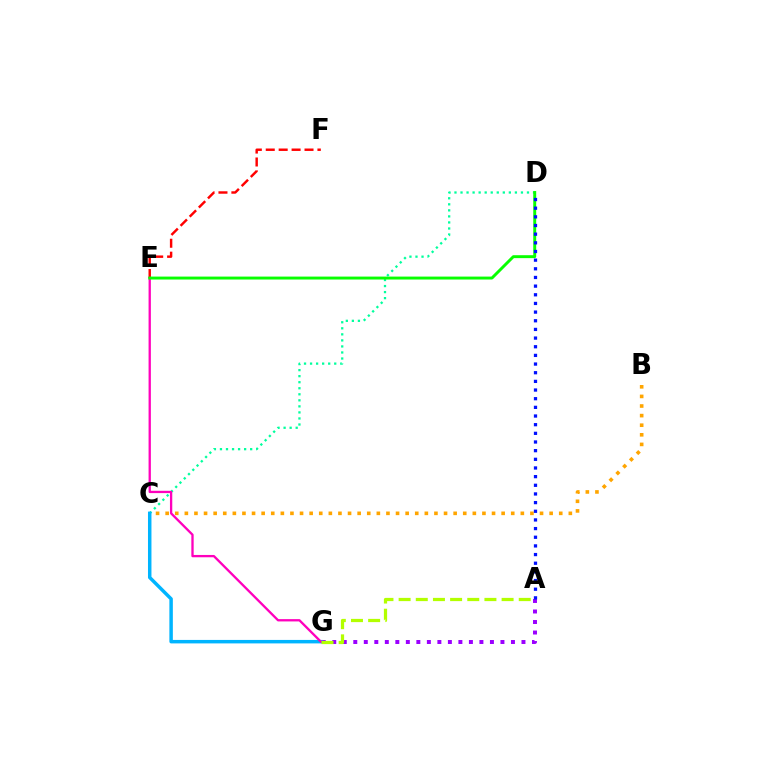{('A', 'G'): [{'color': '#9b00ff', 'line_style': 'dotted', 'thickness': 2.86}, {'color': '#b3ff00', 'line_style': 'dashed', 'thickness': 2.33}], ('B', 'C'): [{'color': '#ffa500', 'line_style': 'dotted', 'thickness': 2.61}], ('C', 'D'): [{'color': '#00ff9d', 'line_style': 'dotted', 'thickness': 1.64}], ('E', 'F'): [{'color': '#ff0000', 'line_style': 'dashed', 'thickness': 1.76}], ('C', 'G'): [{'color': '#00b5ff', 'line_style': 'solid', 'thickness': 2.5}], ('E', 'G'): [{'color': '#ff00bd', 'line_style': 'solid', 'thickness': 1.66}], ('D', 'E'): [{'color': '#08ff00', 'line_style': 'solid', 'thickness': 2.11}], ('A', 'D'): [{'color': '#0010ff', 'line_style': 'dotted', 'thickness': 2.35}]}